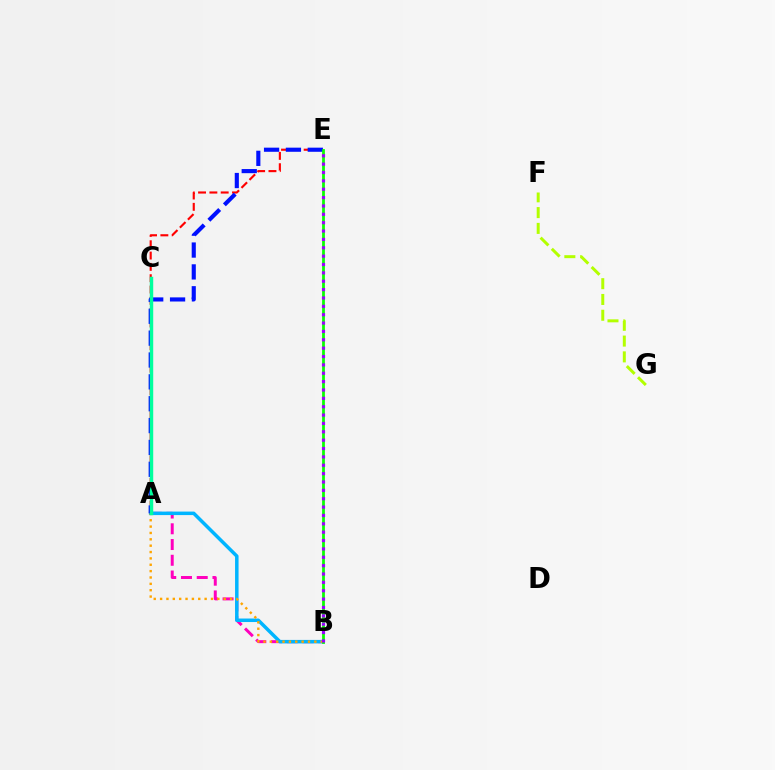{('A', 'E'): [{'color': '#ff0000', 'line_style': 'dashed', 'thickness': 1.54}, {'color': '#0010ff', 'line_style': 'dashed', 'thickness': 2.97}], ('A', 'B'): [{'color': '#ff00bd', 'line_style': 'dashed', 'thickness': 2.14}, {'color': '#00b5ff', 'line_style': 'solid', 'thickness': 2.52}, {'color': '#ffa500', 'line_style': 'dotted', 'thickness': 1.73}], ('F', 'G'): [{'color': '#b3ff00', 'line_style': 'dashed', 'thickness': 2.14}], ('A', 'C'): [{'color': '#00ff9d', 'line_style': 'solid', 'thickness': 2.47}], ('B', 'E'): [{'color': '#08ff00', 'line_style': 'solid', 'thickness': 1.98}, {'color': '#9b00ff', 'line_style': 'dotted', 'thickness': 2.27}]}